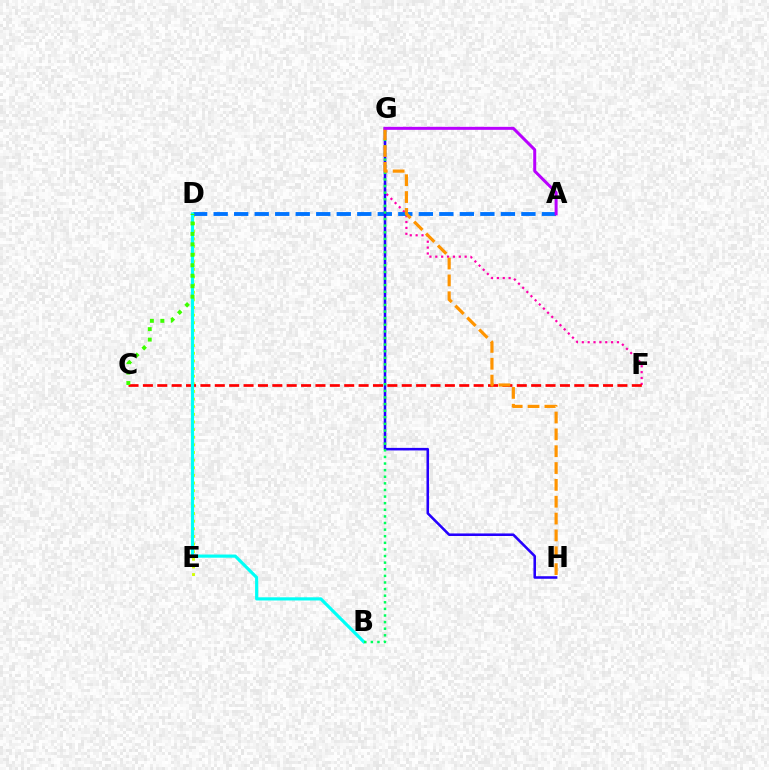{('D', 'E'): [{'color': '#d1ff00', 'line_style': 'dotted', 'thickness': 2.07}], ('F', 'G'): [{'color': '#ff00ac', 'line_style': 'dotted', 'thickness': 1.59}], ('A', 'D'): [{'color': '#0074ff', 'line_style': 'dashed', 'thickness': 2.79}], ('C', 'F'): [{'color': '#ff0000', 'line_style': 'dashed', 'thickness': 1.95}], ('G', 'H'): [{'color': '#2500ff', 'line_style': 'solid', 'thickness': 1.84}, {'color': '#ff9400', 'line_style': 'dashed', 'thickness': 2.29}], ('B', 'D'): [{'color': '#00fff6', 'line_style': 'solid', 'thickness': 2.28}], ('C', 'D'): [{'color': '#3dff00', 'line_style': 'dotted', 'thickness': 2.84}], ('B', 'G'): [{'color': '#00ff5c', 'line_style': 'dotted', 'thickness': 1.8}], ('A', 'G'): [{'color': '#b900ff', 'line_style': 'solid', 'thickness': 2.16}]}